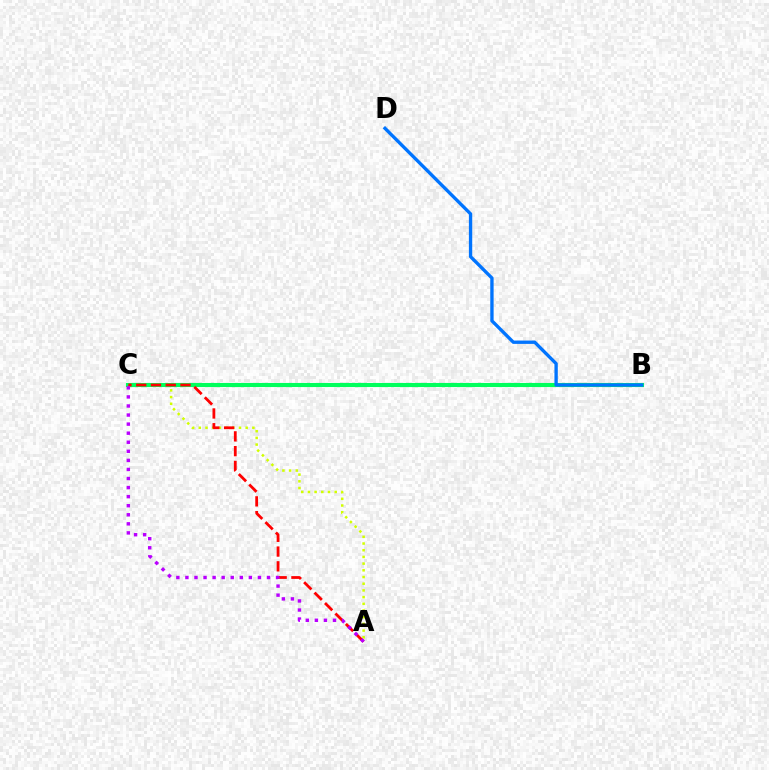{('A', 'C'): [{'color': '#d1ff00', 'line_style': 'dotted', 'thickness': 1.82}, {'color': '#ff0000', 'line_style': 'dashed', 'thickness': 2.01}, {'color': '#b900ff', 'line_style': 'dotted', 'thickness': 2.46}], ('B', 'C'): [{'color': '#00ff5c', 'line_style': 'solid', 'thickness': 2.95}], ('B', 'D'): [{'color': '#0074ff', 'line_style': 'solid', 'thickness': 2.4}]}